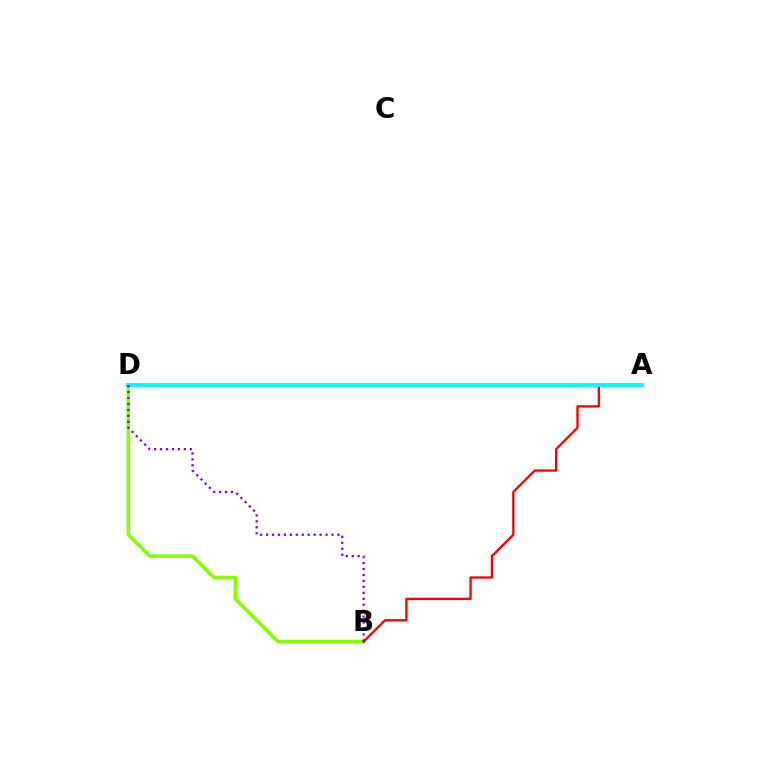{('B', 'D'): [{'color': '#84ff00', 'line_style': 'solid', 'thickness': 2.54}, {'color': '#7200ff', 'line_style': 'dotted', 'thickness': 1.62}], ('A', 'B'): [{'color': '#ff0000', 'line_style': 'solid', 'thickness': 1.69}], ('A', 'D'): [{'color': '#00fff6', 'line_style': 'solid', 'thickness': 2.83}]}